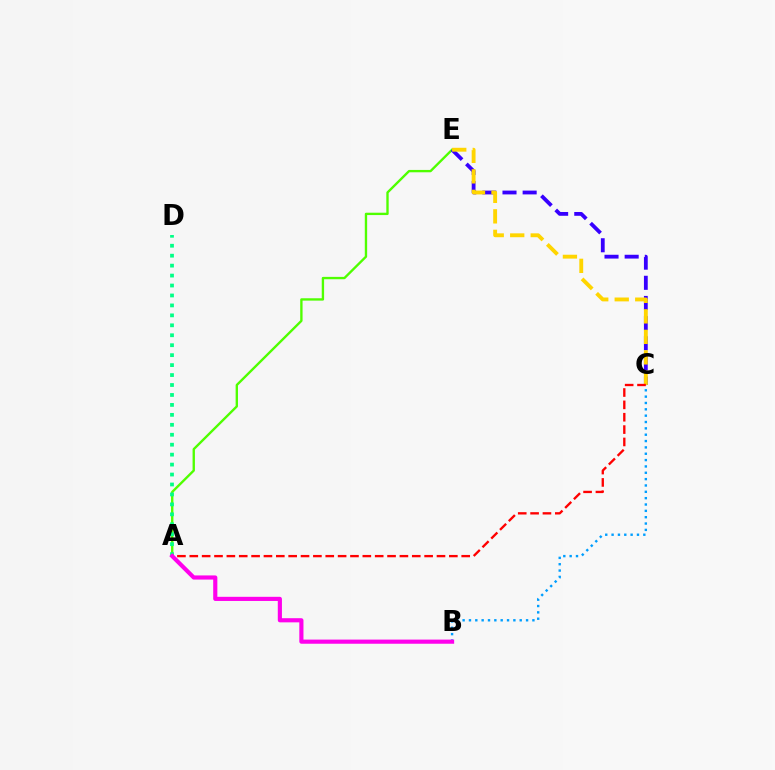{('A', 'E'): [{'color': '#4fff00', 'line_style': 'solid', 'thickness': 1.7}], ('A', 'D'): [{'color': '#00ff86', 'line_style': 'dotted', 'thickness': 2.7}], ('B', 'C'): [{'color': '#009eff', 'line_style': 'dotted', 'thickness': 1.72}], ('C', 'E'): [{'color': '#3700ff', 'line_style': 'dashed', 'thickness': 2.74}, {'color': '#ffd500', 'line_style': 'dashed', 'thickness': 2.79}], ('A', 'C'): [{'color': '#ff0000', 'line_style': 'dashed', 'thickness': 1.68}], ('A', 'B'): [{'color': '#ff00ed', 'line_style': 'solid', 'thickness': 2.99}]}